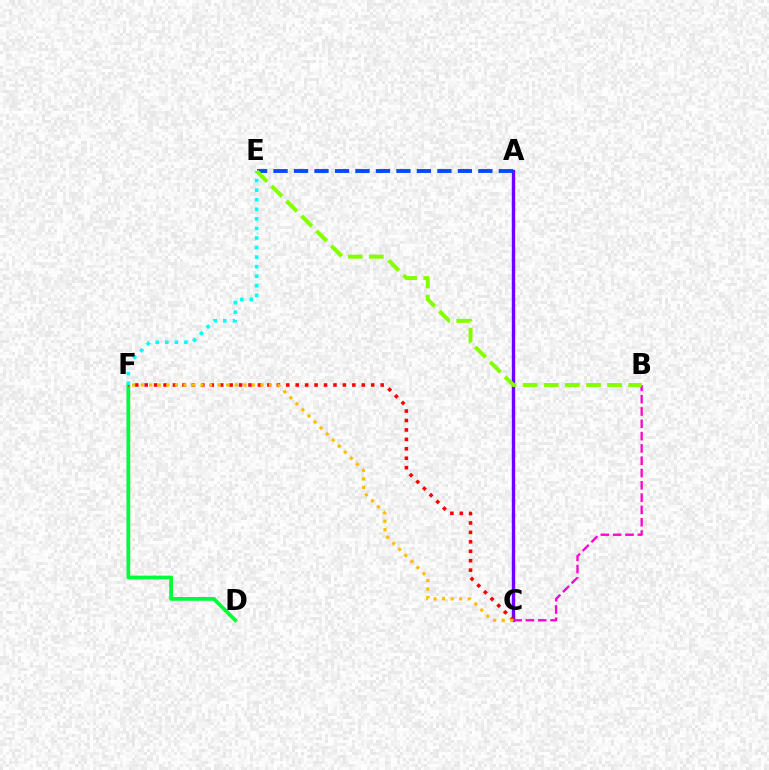{('D', 'F'): [{'color': '#00ff39', 'line_style': 'solid', 'thickness': 2.72}], ('A', 'C'): [{'color': '#7200ff', 'line_style': 'solid', 'thickness': 2.44}], ('A', 'E'): [{'color': '#004bff', 'line_style': 'dashed', 'thickness': 2.78}], ('C', 'F'): [{'color': '#ff0000', 'line_style': 'dotted', 'thickness': 2.56}, {'color': '#ffbd00', 'line_style': 'dotted', 'thickness': 2.32}], ('B', 'C'): [{'color': '#ff00cf', 'line_style': 'dashed', 'thickness': 1.67}], ('E', 'F'): [{'color': '#00fff6', 'line_style': 'dotted', 'thickness': 2.6}], ('B', 'E'): [{'color': '#84ff00', 'line_style': 'dashed', 'thickness': 2.87}]}